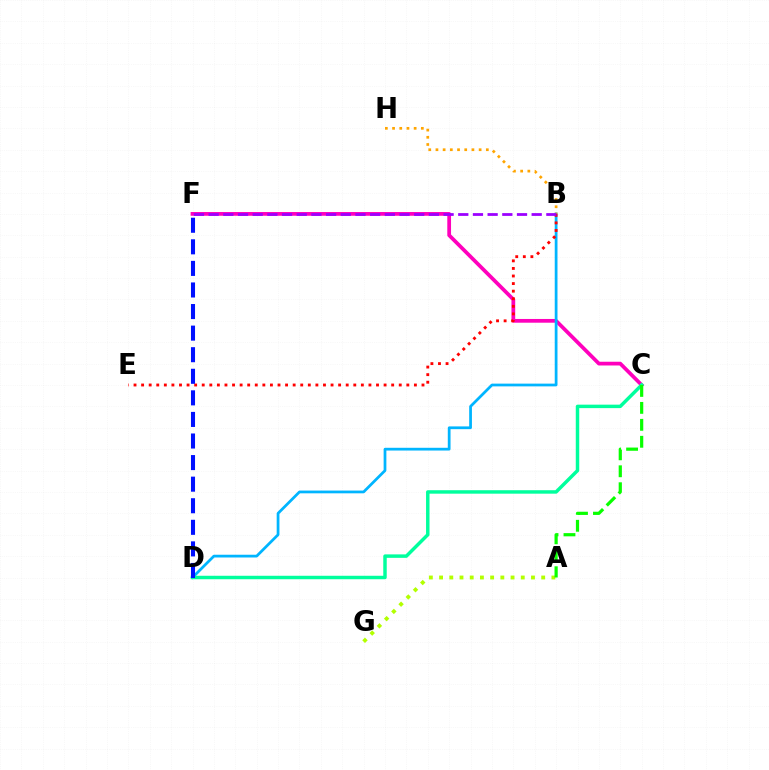{('C', 'F'): [{'color': '#ff00bd', 'line_style': 'solid', 'thickness': 2.69}], ('B', 'D'): [{'color': '#00b5ff', 'line_style': 'solid', 'thickness': 1.98}], ('C', 'D'): [{'color': '#00ff9d', 'line_style': 'solid', 'thickness': 2.49}], ('B', 'H'): [{'color': '#ffa500', 'line_style': 'dotted', 'thickness': 1.96}], ('A', 'G'): [{'color': '#b3ff00', 'line_style': 'dotted', 'thickness': 2.77}], ('B', 'E'): [{'color': '#ff0000', 'line_style': 'dotted', 'thickness': 2.06}], ('B', 'F'): [{'color': '#9b00ff', 'line_style': 'dashed', 'thickness': 1.99}], ('A', 'C'): [{'color': '#08ff00', 'line_style': 'dashed', 'thickness': 2.3}], ('D', 'F'): [{'color': '#0010ff', 'line_style': 'dashed', 'thickness': 2.93}]}